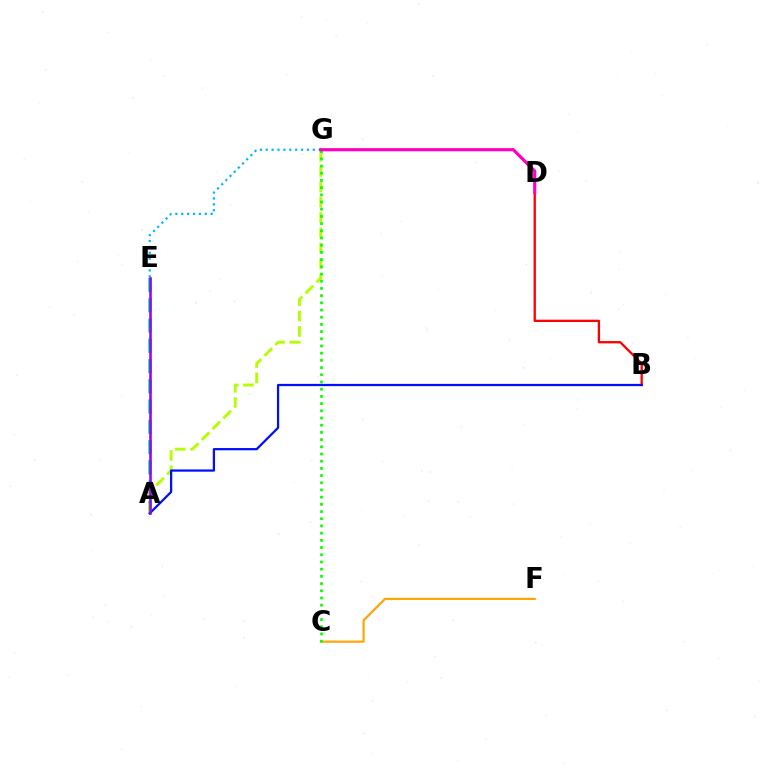{('B', 'D'): [{'color': '#ff0000', 'line_style': 'solid', 'thickness': 1.66}], ('E', 'G'): [{'color': '#00b5ff', 'line_style': 'dotted', 'thickness': 1.6}], ('A', 'E'): [{'color': '#00ff9d', 'line_style': 'dashed', 'thickness': 2.75}, {'color': '#9b00ff', 'line_style': 'solid', 'thickness': 1.85}], ('A', 'G'): [{'color': '#b3ff00', 'line_style': 'dashed', 'thickness': 2.08}], ('C', 'F'): [{'color': '#ffa500', 'line_style': 'solid', 'thickness': 1.56}], ('C', 'G'): [{'color': '#08ff00', 'line_style': 'dotted', 'thickness': 1.96}], ('A', 'B'): [{'color': '#0010ff', 'line_style': 'solid', 'thickness': 1.62}], ('D', 'G'): [{'color': '#ff00bd', 'line_style': 'solid', 'thickness': 2.28}]}